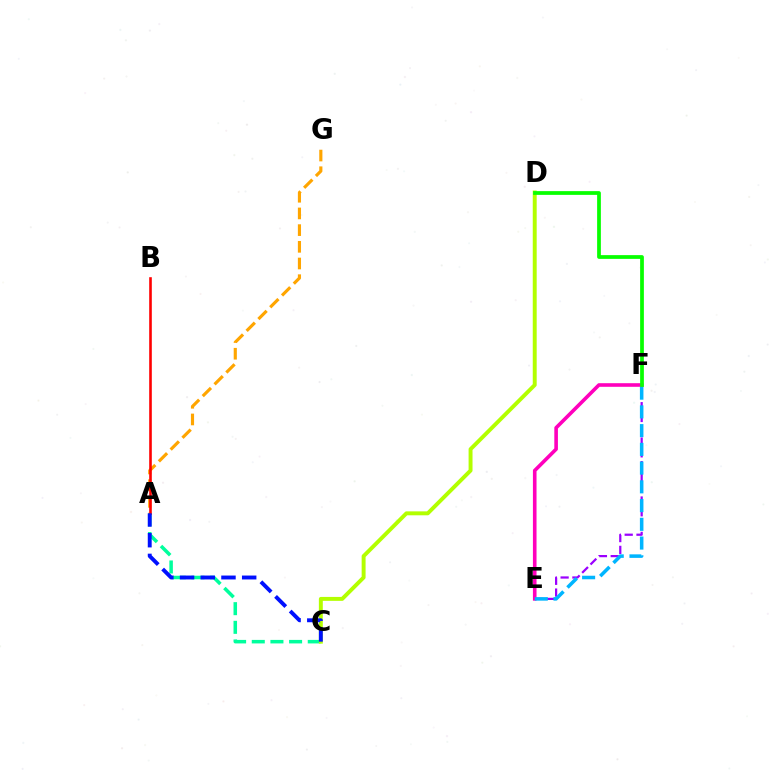{('A', 'C'): [{'color': '#00ff9d', 'line_style': 'dashed', 'thickness': 2.54}, {'color': '#0010ff', 'line_style': 'dashed', 'thickness': 2.81}], ('A', 'G'): [{'color': '#ffa500', 'line_style': 'dashed', 'thickness': 2.27}], ('C', 'D'): [{'color': '#b3ff00', 'line_style': 'solid', 'thickness': 2.83}], ('E', 'F'): [{'color': '#9b00ff', 'line_style': 'dashed', 'thickness': 1.6}, {'color': '#ff00bd', 'line_style': 'solid', 'thickness': 2.6}, {'color': '#00b5ff', 'line_style': 'dashed', 'thickness': 2.55}], ('A', 'B'): [{'color': '#ff0000', 'line_style': 'solid', 'thickness': 1.88}], ('D', 'F'): [{'color': '#08ff00', 'line_style': 'solid', 'thickness': 2.7}]}